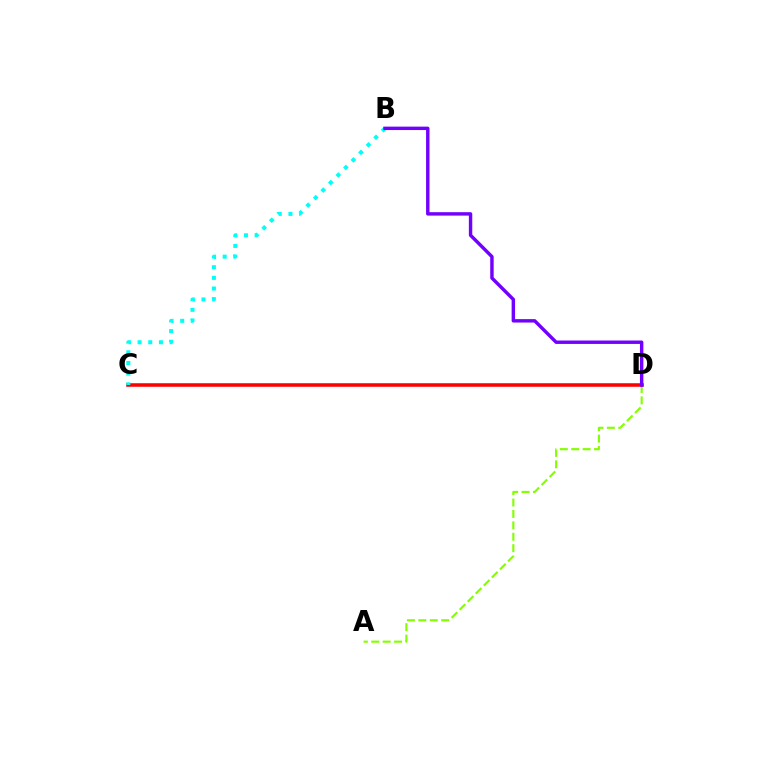{('A', 'D'): [{'color': '#84ff00', 'line_style': 'dashed', 'thickness': 1.55}], ('C', 'D'): [{'color': '#ff0000', 'line_style': 'solid', 'thickness': 2.56}], ('B', 'C'): [{'color': '#00fff6', 'line_style': 'dotted', 'thickness': 2.9}], ('B', 'D'): [{'color': '#7200ff', 'line_style': 'solid', 'thickness': 2.46}]}